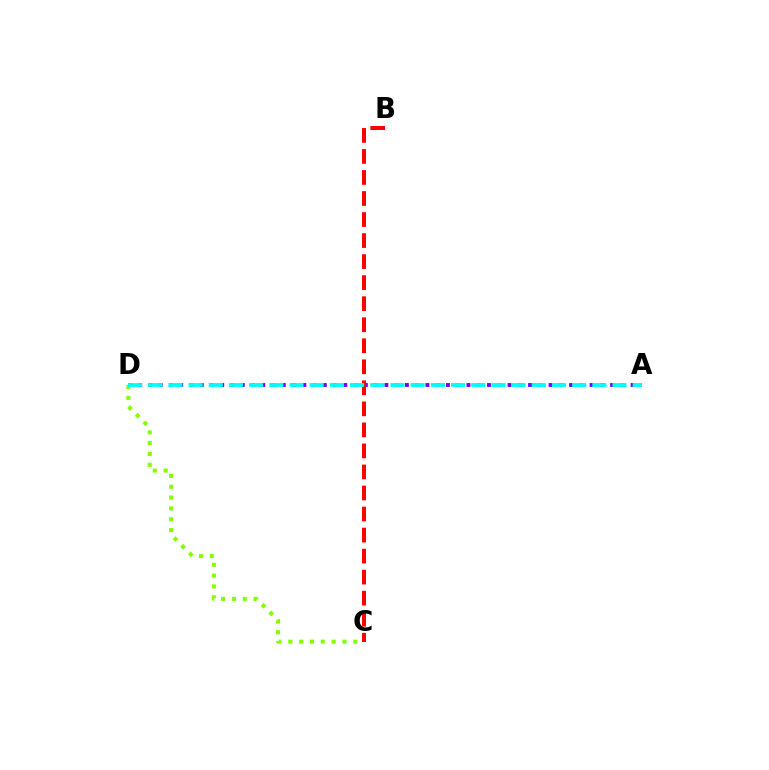{('A', 'D'): [{'color': '#7200ff', 'line_style': 'dotted', 'thickness': 2.79}, {'color': '#00fff6', 'line_style': 'dashed', 'thickness': 2.74}], ('B', 'C'): [{'color': '#ff0000', 'line_style': 'dashed', 'thickness': 2.86}], ('C', 'D'): [{'color': '#84ff00', 'line_style': 'dotted', 'thickness': 2.94}]}